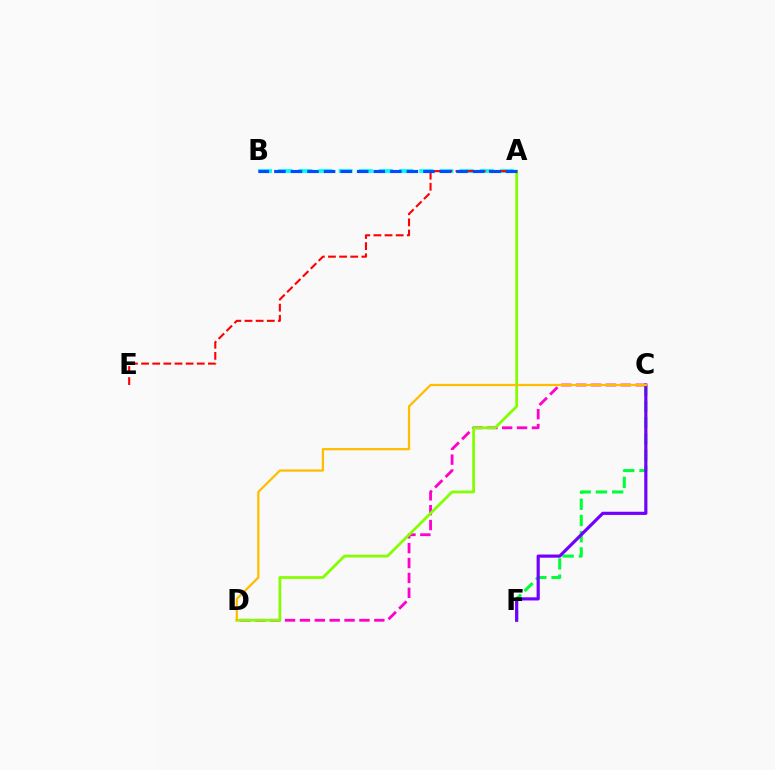{('C', 'F'): [{'color': '#00ff39', 'line_style': 'dashed', 'thickness': 2.21}, {'color': '#7200ff', 'line_style': 'solid', 'thickness': 2.28}], ('A', 'B'): [{'color': '#00fff6', 'line_style': 'dashed', 'thickness': 2.74}, {'color': '#004bff', 'line_style': 'dashed', 'thickness': 2.25}], ('C', 'D'): [{'color': '#ff00cf', 'line_style': 'dashed', 'thickness': 2.02}, {'color': '#ffbd00', 'line_style': 'solid', 'thickness': 1.62}], ('A', 'D'): [{'color': '#84ff00', 'line_style': 'solid', 'thickness': 2.0}], ('A', 'E'): [{'color': '#ff0000', 'line_style': 'dashed', 'thickness': 1.51}]}